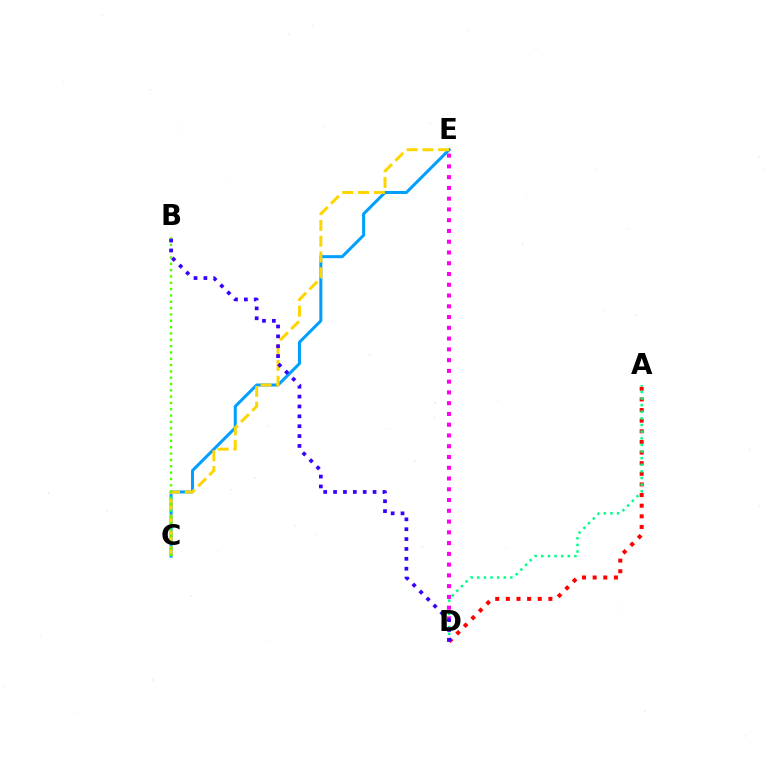{('A', 'D'): [{'color': '#ff0000', 'line_style': 'dotted', 'thickness': 2.89}, {'color': '#00ff86', 'line_style': 'dotted', 'thickness': 1.8}], ('C', 'E'): [{'color': '#009eff', 'line_style': 'solid', 'thickness': 2.17}, {'color': '#ffd500', 'line_style': 'dashed', 'thickness': 2.14}], ('B', 'C'): [{'color': '#4fff00', 'line_style': 'dotted', 'thickness': 1.72}], ('D', 'E'): [{'color': '#ff00ed', 'line_style': 'dotted', 'thickness': 2.92}], ('B', 'D'): [{'color': '#3700ff', 'line_style': 'dotted', 'thickness': 2.68}]}